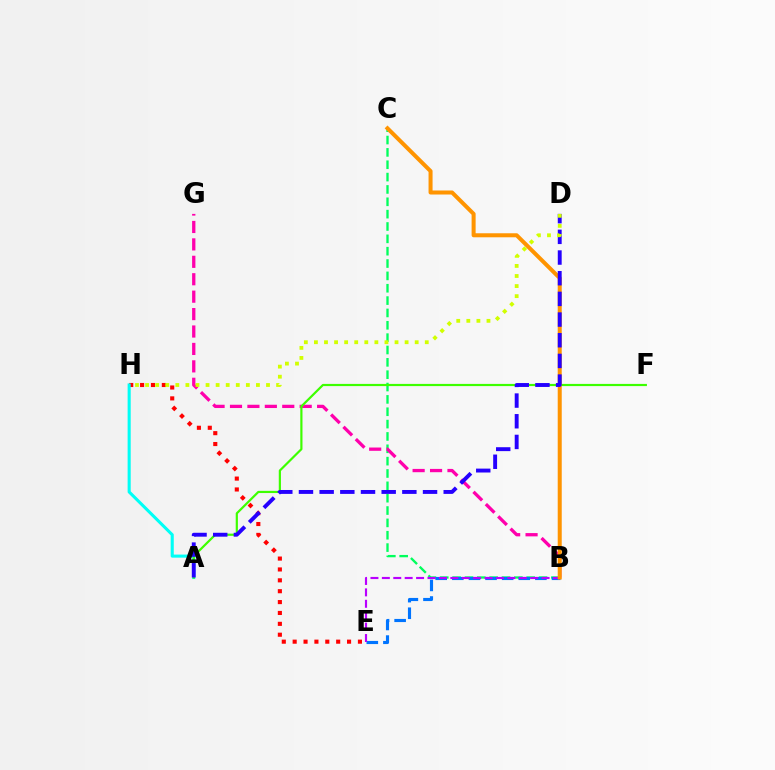{('B', 'C'): [{'color': '#00ff5c', 'line_style': 'dashed', 'thickness': 1.68}, {'color': '#ff9400', 'line_style': 'solid', 'thickness': 2.9}], ('E', 'H'): [{'color': '#ff0000', 'line_style': 'dotted', 'thickness': 2.96}], ('A', 'H'): [{'color': '#00fff6', 'line_style': 'solid', 'thickness': 2.21}], ('B', 'G'): [{'color': '#ff00ac', 'line_style': 'dashed', 'thickness': 2.37}], ('A', 'F'): [{'color': '#3dff00', 'line_style': 'solid', 'thickness': 1.57}], ('B', 'E'): [{'color': '#0074ff', 'line_style': 'dashed', 'thickness': 2.26}, {'color': '#b900ff', 'line_style': 'dashed', 'thickness': 1.55}], ('A', 'D'): [{'color': '#2500ff', 'line_style': 'dashed', 'thickness': 2.81}], ('D', 'H'): [{'color': '#d1ff00', 'line_style': 'dotted', 'thickness': 2.74}]}